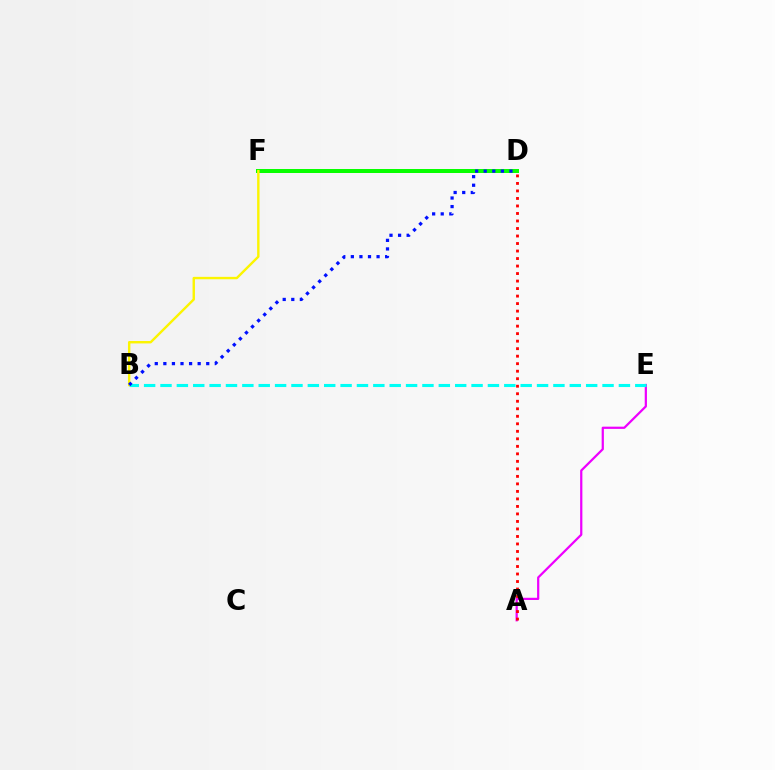{('A', 'E'): [{'color': '#ee00ff', 'line_style': 'solid', 'thickness': 1.6}], ('B', 'E'): [{'color': '#00fff6', 'line_style': 'dashed', 'thickness': 2.22}], ('D', 'F'): [{'color': '#08ff00', 'line_style': 'solid', 'thickness': 2.87}], ('B', 'F'): [{'color': '#fcf500', 'line_style': 'solid', 'thickness': 1.73}], ('B', 'D'): [{'color': '#0010ff', 'line_style': 'dotted', 'thickness': 2.33}], ('A', 'D'): [{'color': '#ff0000', 'line_style': 'dotted', 'thickness': 2.04}]}